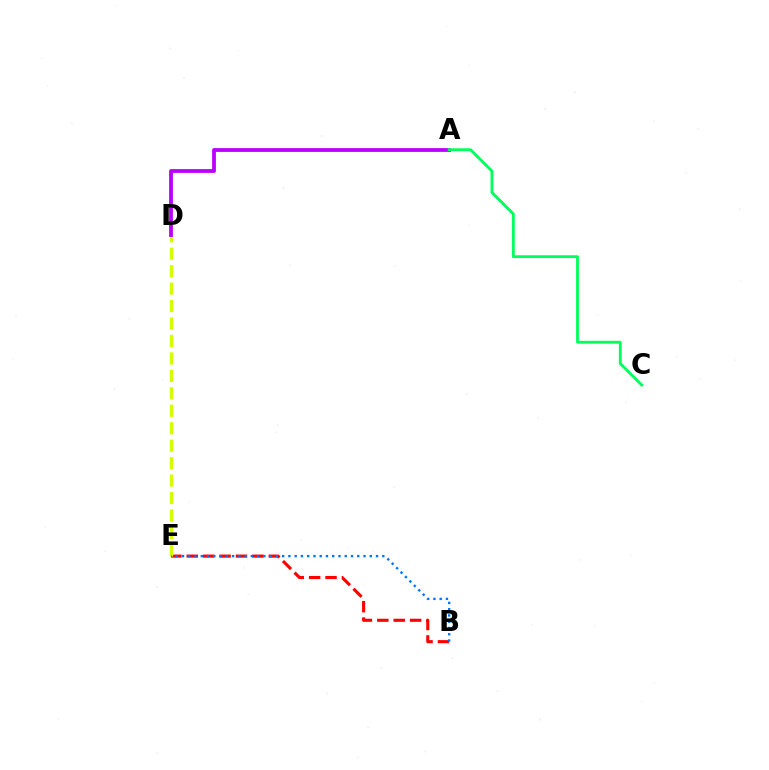{('B', 'E'): [{'color': '#ff0000', 'line_style': 'dashed', 'thickness': 2.23}, {'color': '#0074ff', 'line_style': 'dotted', 'thickness': 1.7}], ('D', 'E'): [{'color': '#d1ff00', 'line_style': 'dashed', 'thickness': 2.37}], ('A', 'D'): [{'color': '#b900ff', 'line_style': 'solid', 'thickness': 2.72}], ('A', 'C'): [{'color': '#00ff5c', 'line_style': 'solid', 'thickness': 2.04}]}